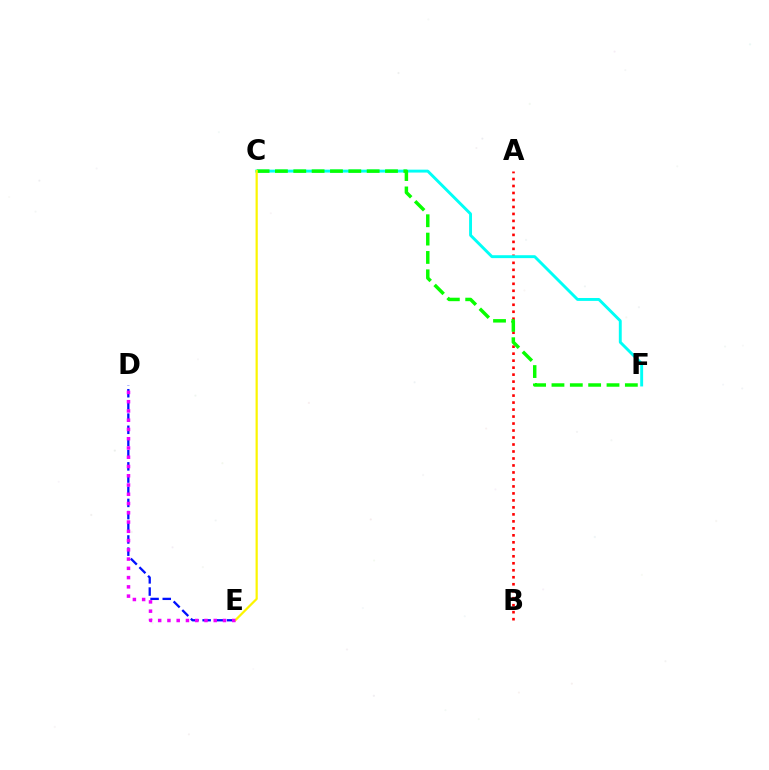{('A', 'B'): [{'color': '#ff0000', 'line_style': 'dotted', 'thickness': 1.9}], ('D', 'E'): [{'color': '#0010ff', 'line_style': 'dashed', 'thickness': 1.66}, {'color': '#ee00ff', 'line_style': 'dotted', 'thickness': 2.52}], ('C', 'F'): [{'color': '#00fff6', 'line_style': 'solid', 'thickness': 2.09}, {'color': '#08ff00', 'line_style': 'dashed', 'thickness': 2.49}], ('C', 'E'): [{'color': '#fcf500', 'line_style': 'solid', 'thickness': 1.6}]}